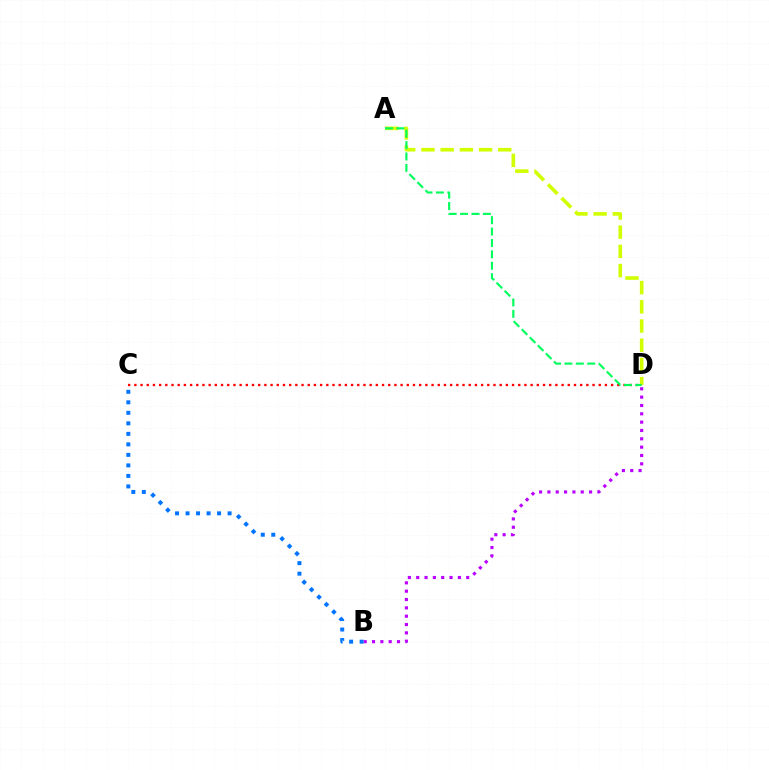{('C', 'D'): [{'color': '#ff0000', 'line_style': 'dotted', 'thickness': 1.68}], ('A', 'D'): [{'color': '#d1ff00', 'line_style': 'dashed', 'thickness': 2.61}, {'color': '#00ff5c', 'line_style': 'dashed', 'thickness': 1.55}], ('B', 'D'): [{'color': '#b900ff', 'line_style': 'dotted', 'thickness': 2.26}], ('B', 'C'): [{'color': '#0074ff', 'line_style': 'dotted', 'thickness': 2.86}]}